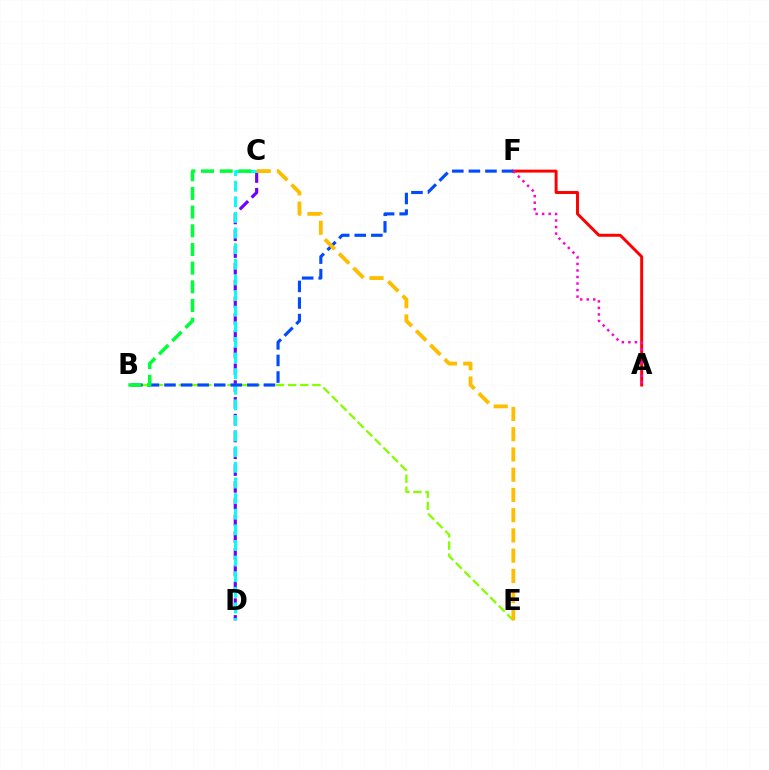{('C', 'D'): [{'color': '#7200ff', 'line_style': 'dashed', 'thickness': 2.28}, {'color': '#00fff6', 'line_style': 'dashed', 'thickness': 2.12}], ('A', 'F'): [{'color': '#ff0000', 'line_style': 'solid', 'thickness': 2.13}, {'color': '#ff00cf', 'line_style': 'dotted', 'thickness': 1.78}], ('B', 'E'): [{'color': '#84ff00', 'line_style': 'dashed', 'thickness': 1.65}], ('B', 'F'): [{'color': '#004bff', 'line_style': 'dashed', 'thickness': 2.25}], ('B', 'C'): [{'color': '#00ff39', 'line_style': 'dashed', 'thickness': 2.54}], ('C', 'E'): [{'color': '#ffbd00', 'line_style': 'dashed', 'thickness': 2.75}]}